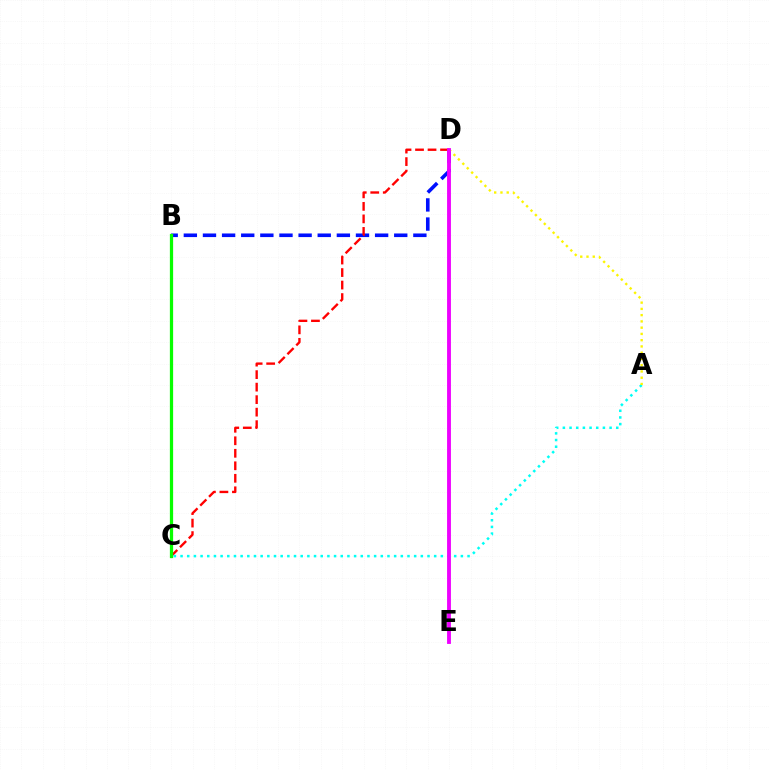{('B', 'D'): [{'color': '#0010ff', 'line_style': 'dashed', 'thickness': 2.6}], ('C', 'D'): [{'color': '#ff0000', 'line_style': 'dashed', 'thickness': 1.7}], ('A', 'C'): [{'color': '#00fff6', 'line_style': 'dotted', 'thickness': 1.81}], ('A', 'D'): [{'color': '#fcf500', 'line_style': 'dotted', 'thickness': 1.7}], ('D', 'E'): [{'color': '#ee00ff', 'line_style': 'solid', 'thickness': 2.77}], ('B', 'C'): [{'color': '#08ff00', 'line_style': 'solid', 'thickness': 2.34}]}